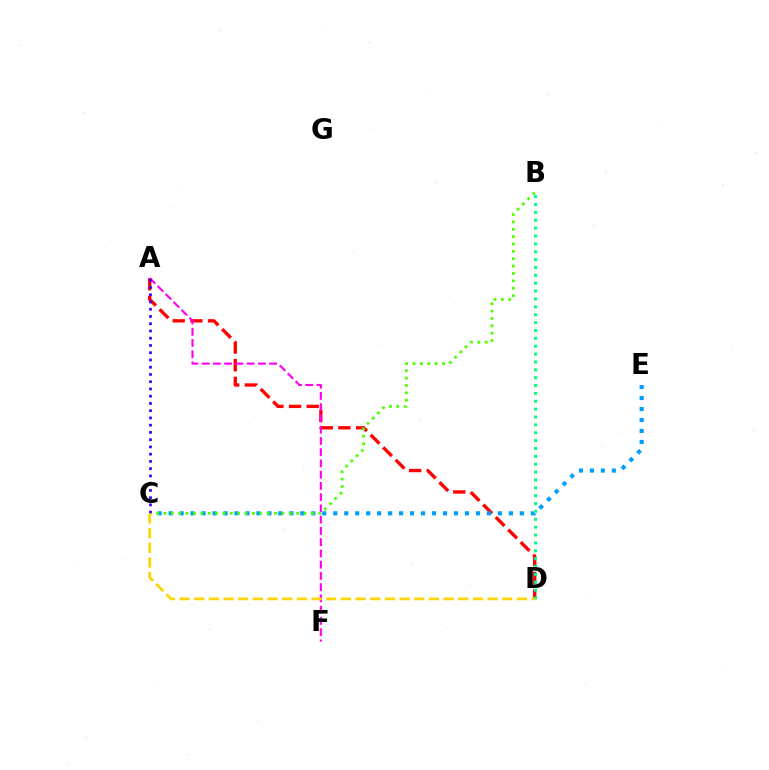{('A', 'D'): [{'color': '#ff0000', 'line_style': 'dashed', 'thickness': 2.4}], ('C', 'E'): [{'color': '#009eff', 'line_style': 'dotted', 'thickness': 2.98}], ('A', 'F'): [{'color': '#ff00ed', 'line_style': 'dashed', 'thickness': 1.53}], ('B', 'D'): [{'color': '#00ff86', 'line_style': 'dotted', 'thickness': 2.14}], ('B', 'C'): [{'color': '#4fff00', 'line_style': 'dotted', 'thickness': 2.0}], ('A', 'C'): [{'color': '#3700ff', 'line_style': 'dotted', 'thickness': 1.97}], ('C', 'D'): [{'color': '#ffd500', 'line_style': 'dashed', 'thickness': 1.99}]}